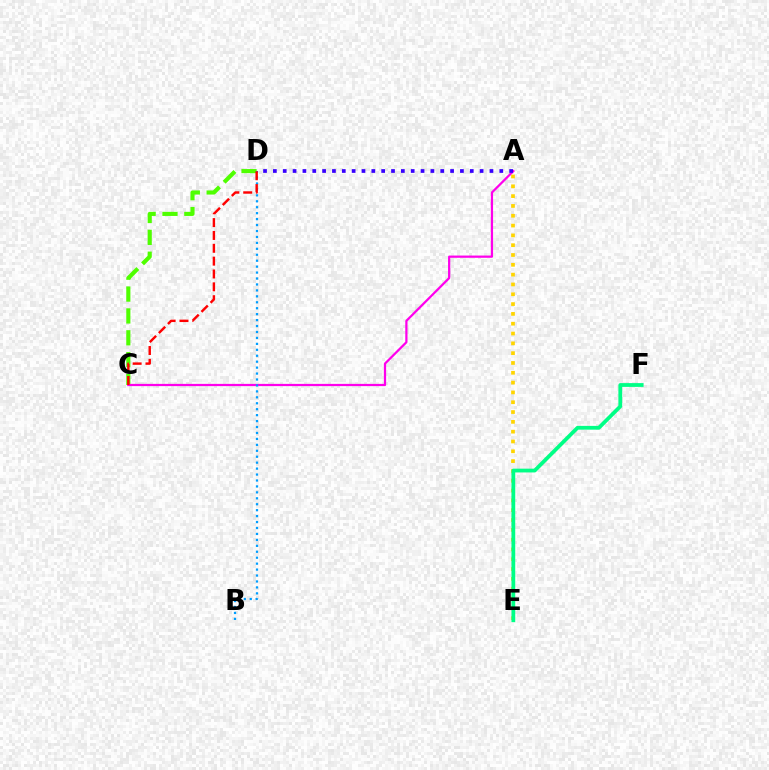{('C', 'D'): [{'color': '#4fff00', 'line_style': 'dashed', 'thickness': 2.97}, {'color': '#ff0000', 'line_style': 'dashed', 'thickness': 1.75}], ('A', 'C'): [{'color': '#ff00ed', 'line_style': 'solid', 'thickness': 1.61}], ('A', 'D'): [{'color': '#3700ff', 'line_style': 'dotted', 'thickness': 2.67}], ('B', 'D'): [{'color': '#009eff', 'line_style': 'dotted', 'thickness': 1.61}], ('A', 'E'): [{'color': '#ffd500', 'line_style': 'dotted', 'thickness': 2.67}], ('E', 'F'): [{'color': '#00ff86', 'line_style': 'solid', 'thickness': 2.72}]}